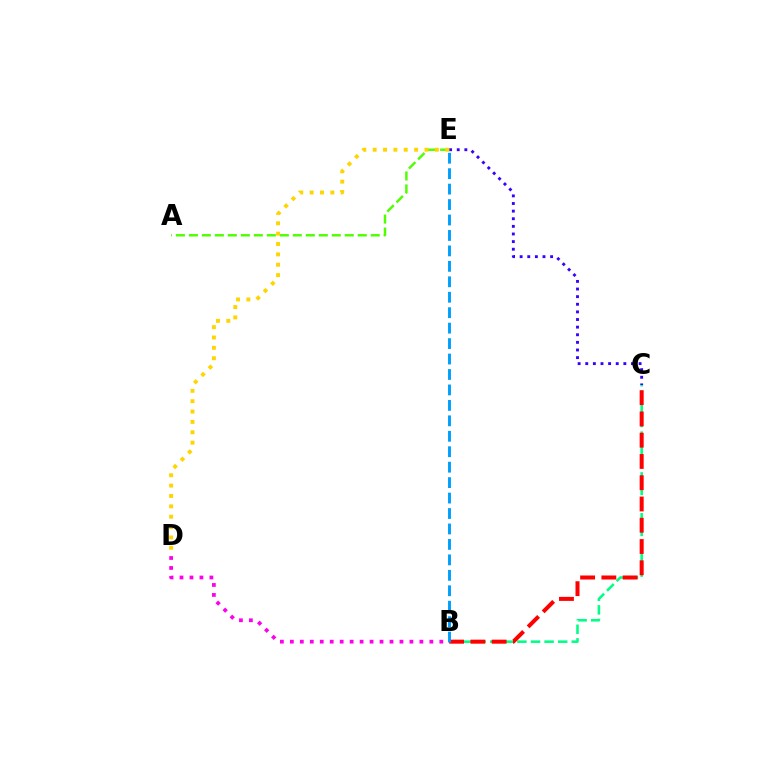{('C', 'E'): [{'color': '#3700ff', 'line_style': 'dotted', 'thickness': 2.07}], ('A', 'E'): [{'color': '#4fff00', 'line_style': 'dashed', 'thickness': 1.76}], ('B', 'C'): [{'color': '#00ff86', 'line_style': 'dashed', 'thickness': 1.85}, {'color': '#ff0000', 'line_style': 'dashed', 'thickness': 2.89}], ('D', 'E'): [{'color': '#ffd500', 'line_style': 'dotted', 'thickness': 2.82}], ('B', 'D'): [{'color': '#ff00ed', 'line_style': 'dotted', 'thickness': 2.71}], ('B', 'E'): [{'color': '#009eff', 'line_style': 'dashed', 'thickness': 2.1}]}